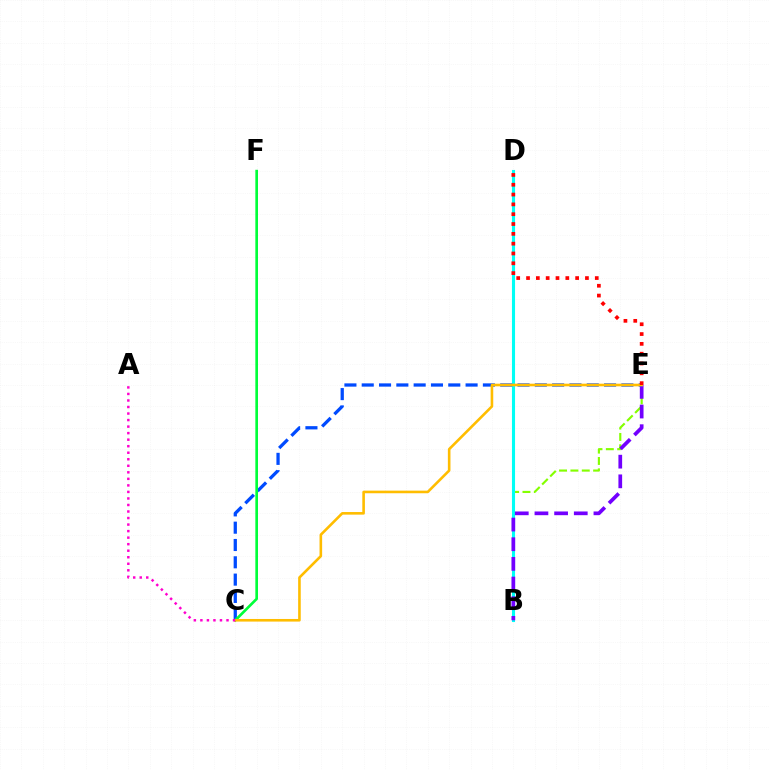{('B', 'E'): [{'color': '#84ff00', 'line_style': 'dashed', 'thickness': 1.54}, {'color': '#7200ff', 'line_style': 'dashed', 'thickness': 2.67}], ('B', 'D'): [{'color': '#00fff6', 'line_style': 'solid', 'thickness': 2.23}], ('C', 'E'): [{'color': '#004bff', 'line_style': 'dashed', 'thickness': 2.35}, {'color': '#ffbd00', 'line_style': 'solid', 'thickness': 1.88}], ('C', 'F'): [{'color': '#00ff39', 'line_style': 'solid', 'thickness': 1.92}], ('A', 'C'): [{'color': '#ff00cf', 'line_style': 'dotted', 'thickness': 1.77}], ('D', 'E'): [{'color': '#ff0000', 'line_style': 'dotted', 'thickness': 2.67}]}